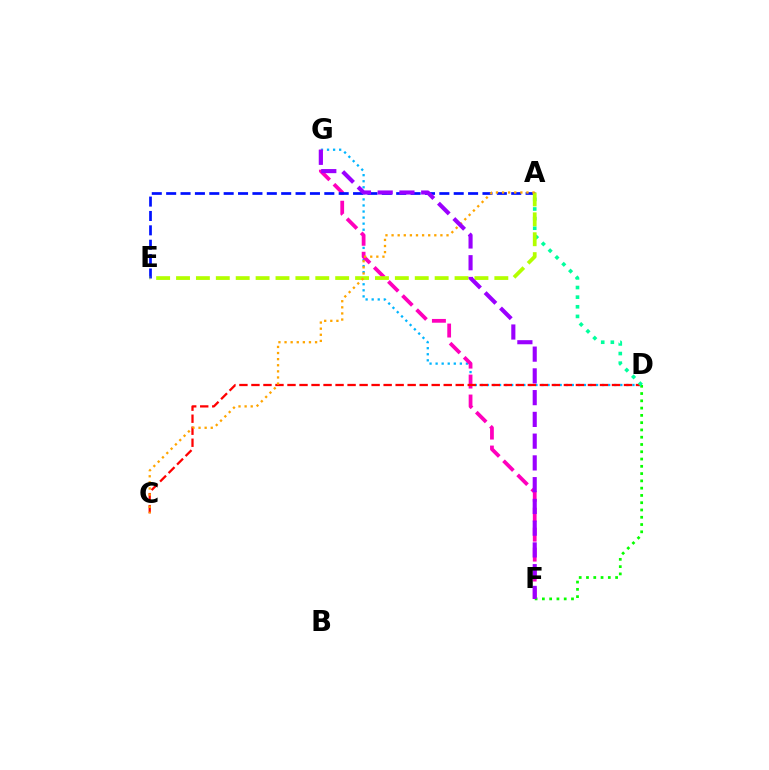{('D', 'G'): [{'color': '#00b5ff', 'line_style': 'dotted', 'thickness': 1.65}], ('F', 'G'): [{'color': '#ff00bd', 'line_style': 'dashed', 'thickness': 2.71}, {'color': '#9b00ff', 'line_style': 'dashed', 'thickness': 2.96}], ('C', 'D'): [{'color': '#ff0000', 'line_style': 'dashed', 'thickness': 1.63}], ('D', 'F'): [{'color': '#08ff00', 'line_style': 'dotted', 'thickness': 1.98}], ('A', 'E'): [{'color': '#0010ff', 'line_style': 'dashed', 'thickness': 1.95}, {'color': '#b3ff00', 'line_style': 'dashed', 'thickness': 2.7}], ('A', 'D'): [{'color': '#00ff9d', 'line_style': 'dotted', 'thickness': 2.62}], ('A', 'C'): [{'color': '#ffa500', 'line_style': 'dotted', 'thickness': 1.66}]}